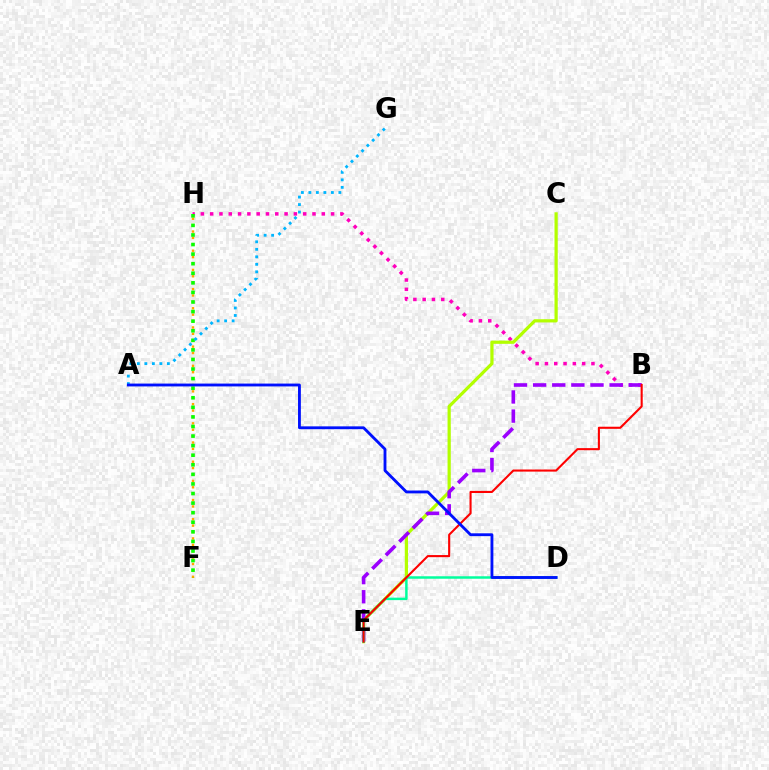{('F', 'H'): [{'color': '#ffa500', 'line_style': 'dotted', 'thickness': 1.74}, {'color': '#08ff00', 'line_style': 'dotted', 'thickness': 2.6}], ('B', 'H'): [{'color': '#ff00bd', 'line_style': 'dotted', 'thickness': 2.53}], ('C', 'E'): [{'color': '#b3ff00', 'line_style': 'solid', 'thickness': 2.32}], ('B', 'E'): [{'color': '#9b00ff', 'line_style': 'dashed', 'thickness': 2.6}, {'color': '#ff0000', 'line_style': 'solid', 'thickness': 1.51}], ('D', 'E'): [{'color': '#00ff9d', 'line_style': 'solid', 'thickness': 1.78}], ('A', 'G'): [{'color': '#00b5ff', 'line_style': 'dotted', 'thickness': 2.04}], ('A', 'D'): [{'color': '#0010ff', 'line_style': 'solid', 'thickness': 2.05}]}